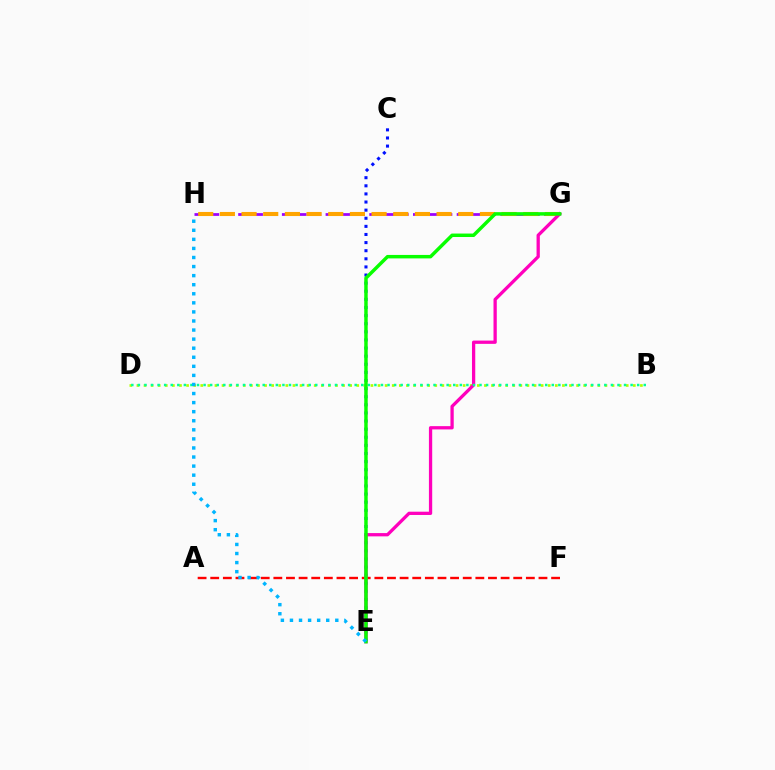{('B', 'D'): [{'color': '#b3ff00', 'line_style': 'dotted', 'thickness': 1.93}, {'color': '#00ff9d', 'line_style': 'dotted', 'thickness': 1.78}], ('G', 'H'): [{'color': '#9b00ff', 'line_style': 'dashed', 'thickness': 1.98}, {'color': '#ffa500', 'line_style': 'dashed', 'thickness': 2.94}], ('C', 'E'): [{'color': '#0010ff', 'line_style': 'dotted', 'thickness': 2.2}], ('A', 'F'): [{'color': '#ff0000', 'line_style': 'dashed', 'thickness': 1.72}], ('E', 'G'): [{'color': '#ff00bd', 'line_style': 'solid', 'thickness': 2.36}, {'color': '#08ff00', 'line_style': 'solid', 'thickness': 2.49}], ('E', 'H'): [{'color': '#00b5ff', 'line_style': 'dotted', 'thickness': 2.46}]}